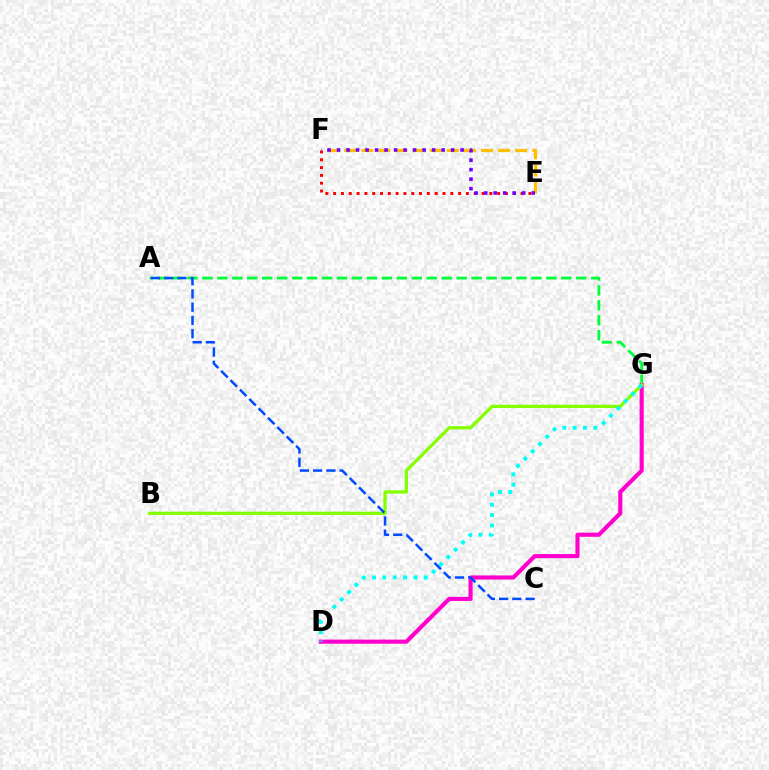{('A', 'G'): [{'color': '#00ff39', 'line_style': 'dashed', 'thickness': 2.03}], ('D', 'G'): [{'color': '#ff00cf', 'line_style': 'solid', 'thickness': 2.97}, {'color': '#00fff6', 'line_style': 'dotted', 'thickness': 2.81}], ('B', 'G'): [{'color': '#84ff00', 'line_style': 'solid', 'thickness': 2.35}], ('A', 'C'): [{'color': '#004bff', 'line_style': 'dashed', 'thickness': 1.8}], ('E', 'F'): [{'color': '#ffbd00', 'line_style': 'dashed', 'thickness': 2.32}, {'color': '#ff0000', 'line_style': 'dotted', 'thickness': 2.12}, {'color': '#7200ff', 'line_style': 'dotted', 'thickness': 2.58}]}